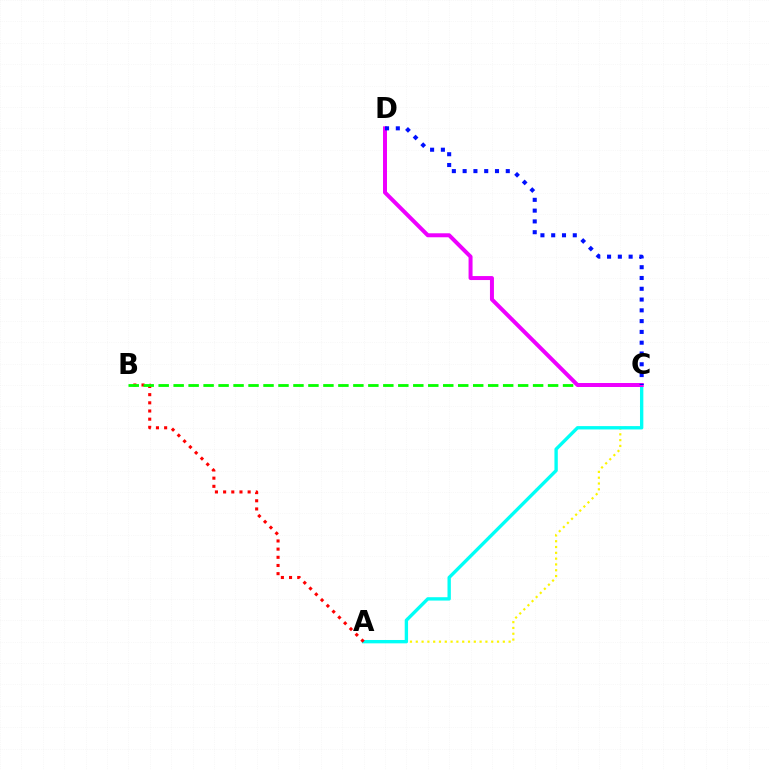{('A', 'C'): [{'color': '#fcf500', 'line_style': 'dotted', 'thickness': 1.58}, {'color': '#00fff6', 'line_style': 'solid', 'thickness': 2.42}], ('A', 'B'): [{'color': '#ff0000', 'line_style': 'dotted', 'thickness': 2.22}], ('B', 'C'): [{'color': '#08ff00', 'line_style': 'dashed', 'thickness': 2.03}], ('C', 'D'): [{'color': '#ee00ff', 'line_style': 'solid', 'thickness': 2.87}, {'color': '#0010ff', 'line_style': 'dotted', 'thickness': 2.93}]}